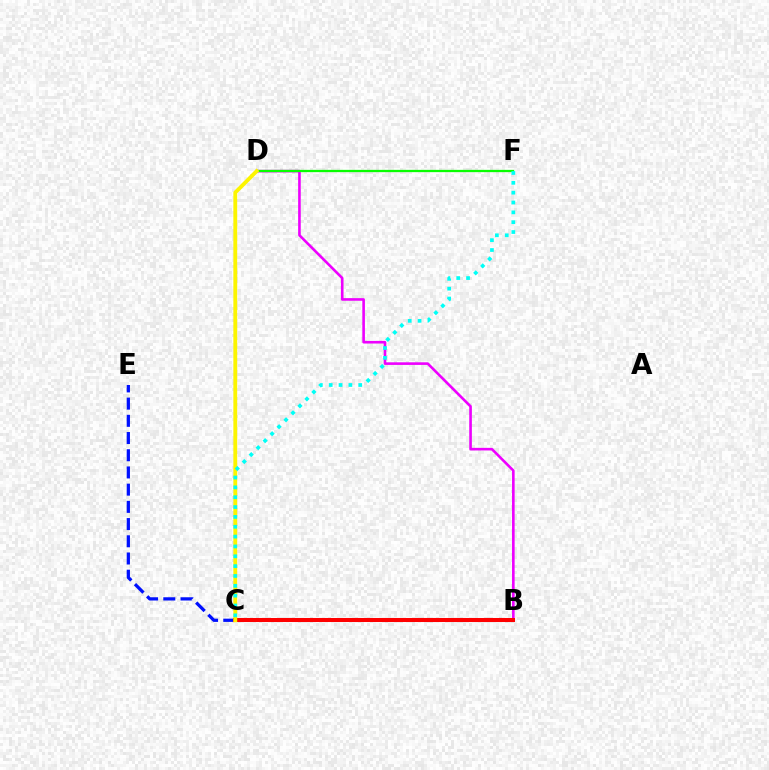{('B', 'D'): [{'color': '#ee00ff', 'line_style': 'solid', 'thickness': 1.88}], ('D', 'F'): [{'color': '#08ff00', 'line_style': 'solid', 'thickness': 1.64}], ('C', 'E'): [{'color': '#0010ff', 'line_style': 'dashed', 'thickness': 2.34}], ('B', 'C'): [{'color': '#ff0000', 'line_style': 'solid', 'thickness': 2.9}], ('C', 'D'): [{'color': '#fcf500', 'line_style': 'solid', 'thickness': 2.77}], ('C', 'F'): [{'color': '#00fff6', 'line_style': 'dotted', 'thickness': 2.67}]}